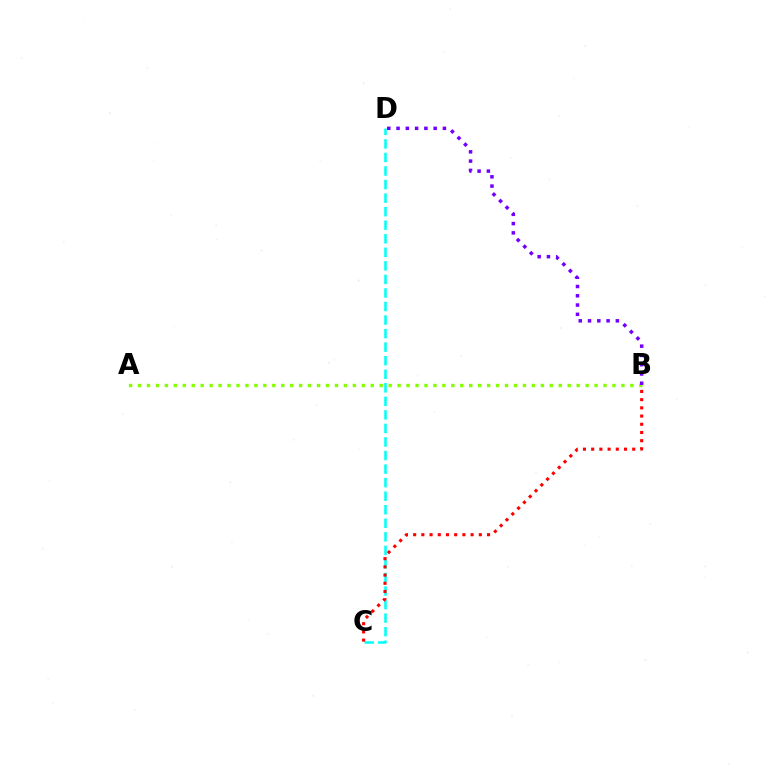{('C', 'D'): [{'color': '#00fff6', 'line_style': 'dashed', 'thickness': 1.84}], ('A', 'B'): [{'color': '#84ff00', 'line_style': 'dotted', 'thickness': 2.43}], ('B', 'C'): [{'color': '#ff0000', 'line_style': 'dotted', 'thickness': 2.23}], ('B', 'D'): [{'color': '#7200ff', 'line_style': 'dotted', 'thickness': 2.52}]}